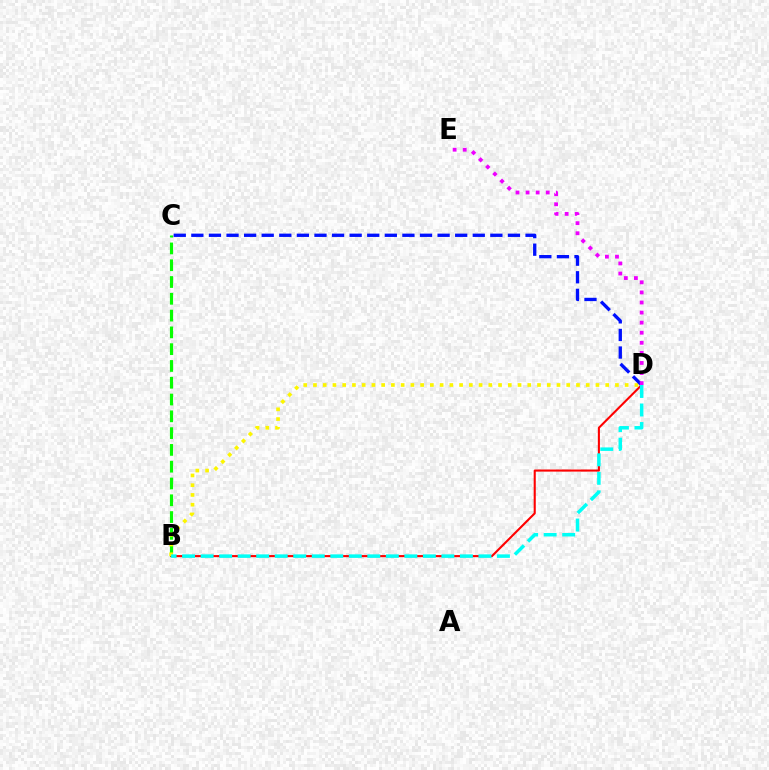{('B', 'D'): [{'color': '#ff0000', 'line_style': 'solid', 'thickness': 1.51}, {'color': '#fcf500', 'line_style': 'dotted', 'thickness': 2.65}, {'color': '#00fff6', 'line_style': 'dashed', 'thickness': 2.52}], ('B', 'C'): [{'color': '#08ff00', 'line_style': 'dashed', 'thickness': 2.28}], ('C', 'D'): [{'color': '#0010ff', 'line_style': 'dashed', 'thickness': 2.39}], ('D', 'E'): [{'color': '#ee00ff', 'line_style': 'dotted', 'thickness': 2.74}]}